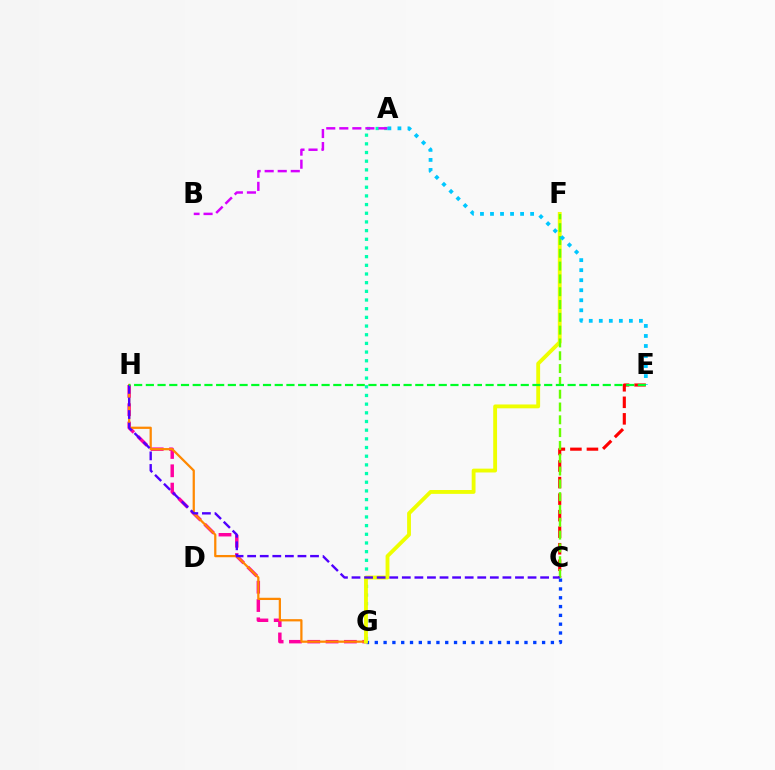{('C', 'G'): [{'color': '#003fff', 'line_style': 'dotted', 'thickness': 2.39}], ('A', 'G'): [{'color': '#00ffaf', 'line_style': 'dotted', 'thickness': 2.36}], ('G', 'H'): [{'color': '#ff00a0', 'line_style': 'dashed', 'thickness': 2.49}, {'color': '#ff8800', 'line_style': 'solid', 'thickness': 1.62}], ('F', 'G'): [{'color': '#eeff00', 'line_style': 'solid', 'thickness': 2.76}], ('A', 'B'): [{'color': '#d600ff', 'line_style': 'dashed', 'thickness': 1.77}], ('C', 'E'): [{'color': '#ff0000', 'line_style': 'dashed', 'thickness': 2.25}], ('C', 'F'): [{'color': '#66ff00', 'line_style': 'dashed', 'thickness': 1.74}], ('A', 'E'): [{'color': '#00c7ff', 'line_style': 'dotted', 'thickness': 2.73}], ('C', 'H'): [{'color': '#4f00ff', 'line_style': 'dashed', 'thickness': 1.71}], ('E', 'H'): [{'color': '#00ff27', 'line_style': 'dashed', 'thickness': 1.59}]}